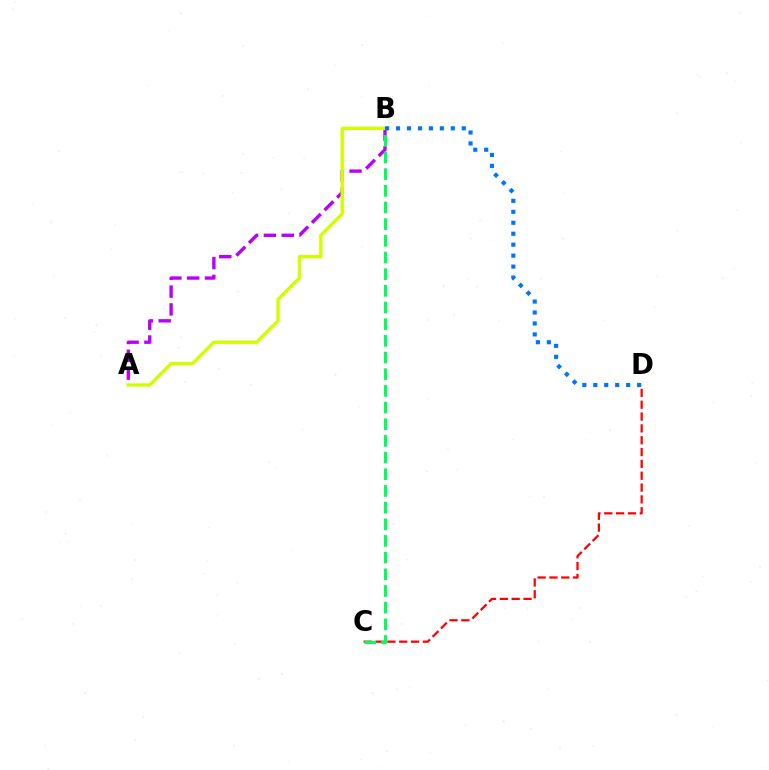{('C', 'D'): [{'color': '#ff0000', 'line_style': 'dashed', 'thickness': 1.61}], ('A', 'B'): [{'color': '#b900ff', 'line_style': 'dashed', 'thickness': 2.42}, {'color': '#d1ff00', 'line_style': 'solid', 'thickness': 2.44}], ('B', 'C'): [{'color': '#00ff5c', 'line_style': 'dashed', 'thickness': 2.27}], ('B', 'D'): [{'color': '#0074ff', 'line_style': 'dotted', 'thickness': 2.98}]}